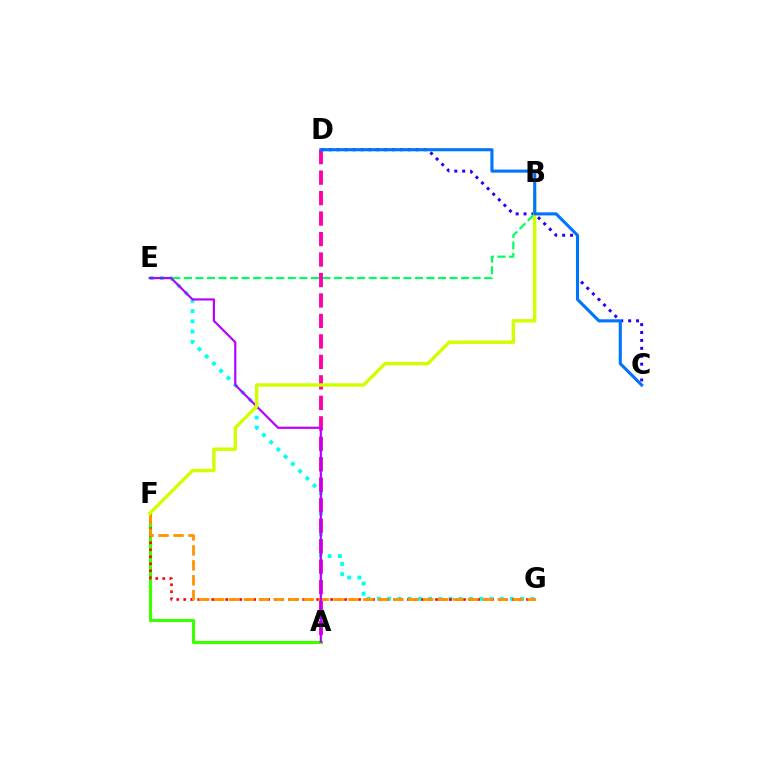{('A', 'F'): [{'color': '#3dff00', 'line_style': 'solid', 'thickness': 2.26}], ('C', 'D'): [{'color': '#2500ff', 'line_style': 'dotted', 'thickness': 2.15}, {'color': '#0074ff', 'line_style': 'solid', 'thickness': 2.23}], ('E', 'G'): [{'color': '#00fff6', 'line_style': 'dotted', 'thickness': 2.78}], ('B', 'E'): [{'color': '#00ff5c', 'line_style': 'dashed', 'thickness': 1.57}], ('F', 'G'): [{'color': '#ff0000', 'line_style': 'dotted', 'thickness': 1.9}, {'color': '#ff9400', 'line_style': 'dashed', 'thickness': 2.03}], ('A', 'D'): [{'color': '#ff00ac', 'line_style': 'dashed', 'thickness': 2.78}], ('A', 'E'): [{'color': '#b900ff', 'line_style': 'solid', 'thickness': 1.57}], ('B', 'F'): [{'color': '#d1ff00', 'line_style': 'solid', 'thickness': 2.45}]}